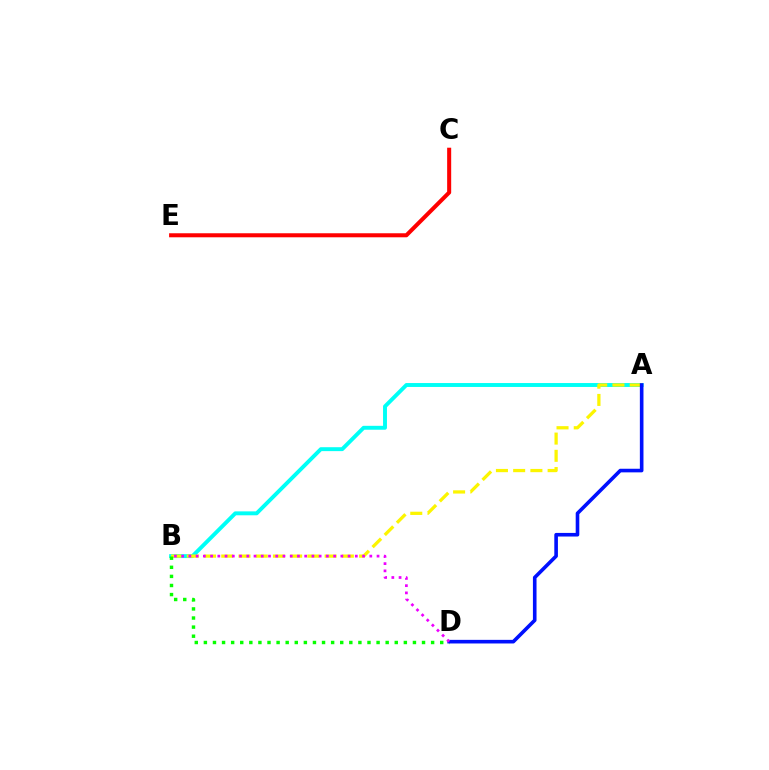{('A', 'B'): [{'color': '#00fff6', 'line_style': 'solid', 'thickness': 2.82}, {'color': '#fcf500', 'line_style': 'dashed', 'thickness': 2.34}], ('B', 'D'): [{'color': '#08ff00', 'line_style': 'dotted', 'thickness': 2.47}, {'color': '#ee00ff', 'line_style': 'dotted', 'thickness': 1.97}], ('C', 'E'): [{'color': '#ff0000', 'line_style': 'solid', 'thickness': 2.9}], ('A', 'D'): [{'color': '#0010ff', 'line_style': 'solid', 'thickness': 2.6}]}